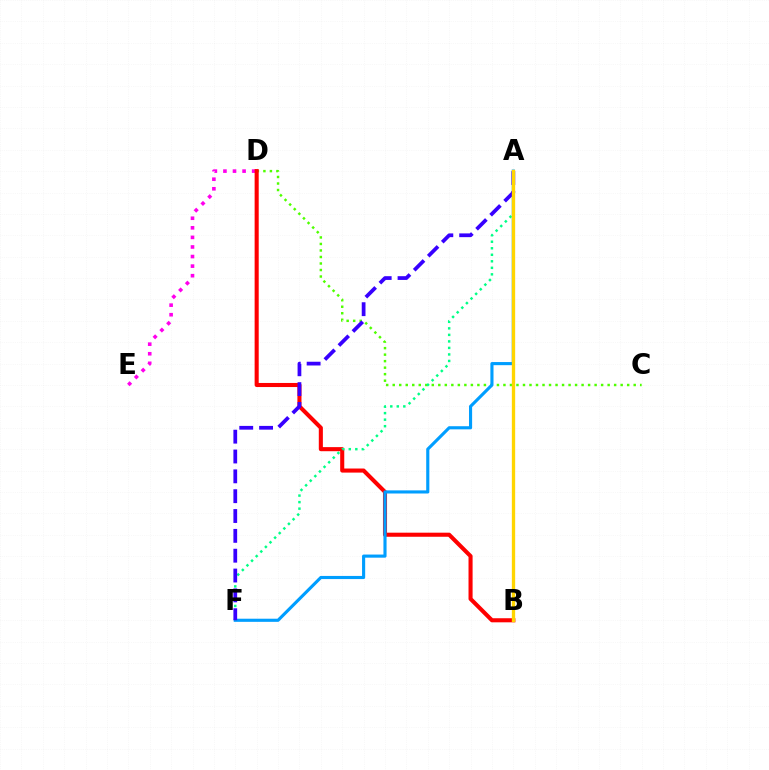{('C', 'D'): [{'color': '#4fff00', 'line_style': 'dotted', 'thickness': 1.77}], ('D', 'E'): [{'color': '#ff00ed', 'line_style': 'dotted', 'thickness': 2.6}], ('B', 'D'): [{'color': '#ff0000', 'line_style': 'solid', 'thickness': 2.94}], ('A', 'F'): [{'color': '#009eff', 'line_style': 'solid', 'thickness': 2.25}, {'color': '#00ff86', 'line_style': 'dotted', 'thickness': 1.77}, {'color': '#3700ff', 'line_style': 'dashed', 'thickness': 2.7}], ('A', 'B'): [{'color': '#ffd500', 'line_style': 'solid', 'thickness': 2.4}]}